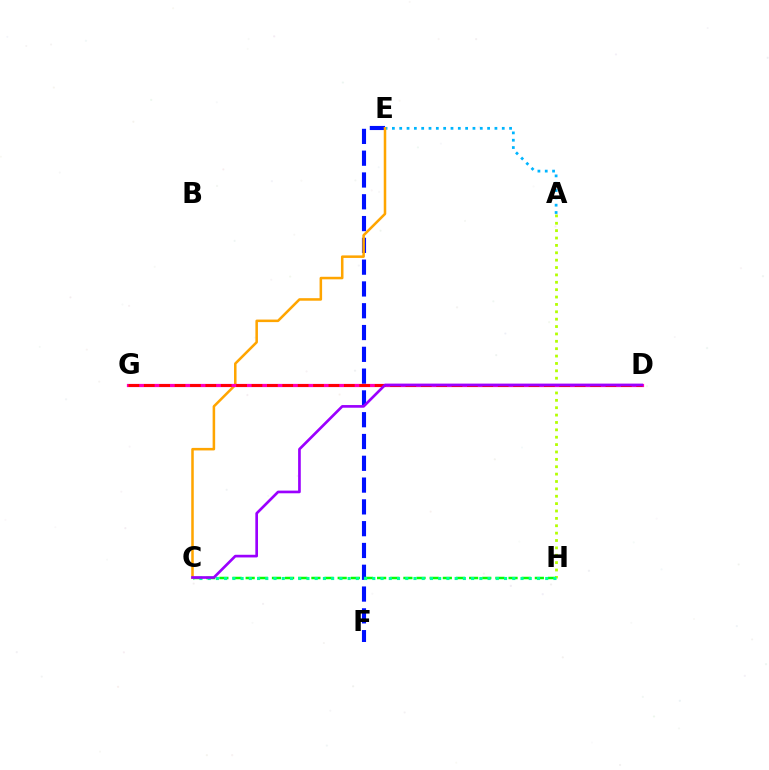{('E', 'F'): [{'color': '#0010ff', 'line_style': 'dashed', 'thickness': 2.96}], ('A', 'H'): [{'color': '#b3ff00', 'line_style': 'dotted', 'thickness': 2.0}], ('C', 'H'): [{'color': '#08ff00', 'line_style': 'dashed', 'thickness': 1.79}, {'color': '#00ff9d', 'line_style': 'dotted', 'thickness': 2.24}], ('A', 'E'): [{'color': '#00b5ff', 'line_style': 'dotted', 'thickness': 1.99}], ('C', 'E'): [{'color': '#ffa500', 'line_style': 'solid', 'thickness': 1.82}], ('D', 'G'): [{'color': '#ff00bd', 'line_style': 'solid', 'thickness': 2.31}, {'color': '#ff0000', 'line_style': 'dashed', 'thickness': 2.09}], ('C', 'D'): [{'color': '#9b00ff', 'line_style': 'solid', 'thickness': 1.92}]}